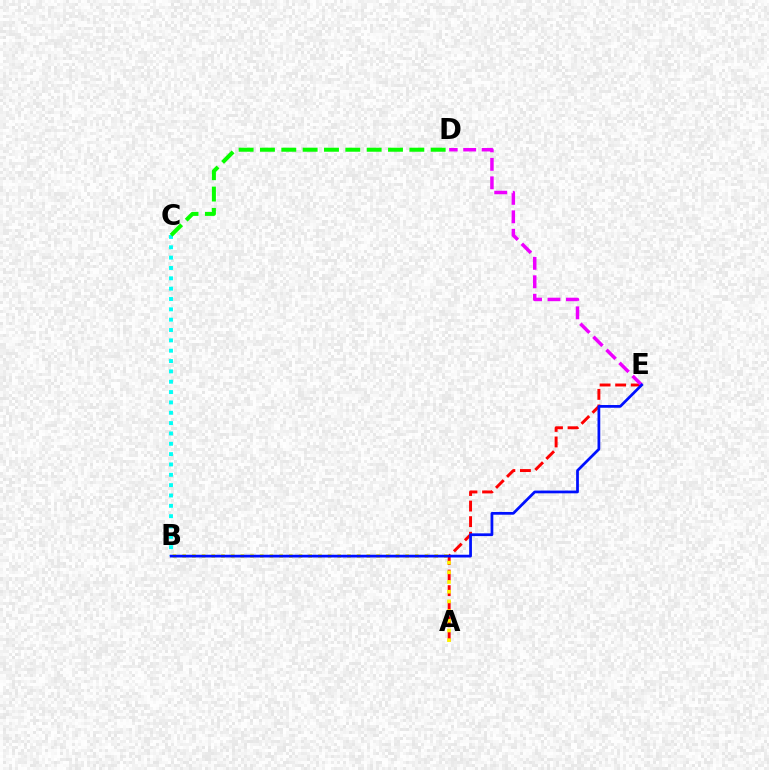{('B', 'C'): [{'color': '#00fff6', 'line_style': 'dotted', 'thickness': 2.81}], ('C', 'D'): [{'color': '#08ff00', 'line_style': 'dashed', 'thickness': 2.9}], ('A', 'E'): [{'color': '#ff0000', 'line_style': 'dashed', 'thickness': 2.12}], ('A', 'B'): [{'color': '#fcf500', 'line_style': 'dotted', 'thickness': 2.63}], ('D', 'E'): [{'color': '#ee00ff', 'line_style': 'dashed', 'thickness': 2.51}], ('B', 'E'): [{'color': '#0010ff', 'line_style': 'solid', 'thickness': 1.98}]}